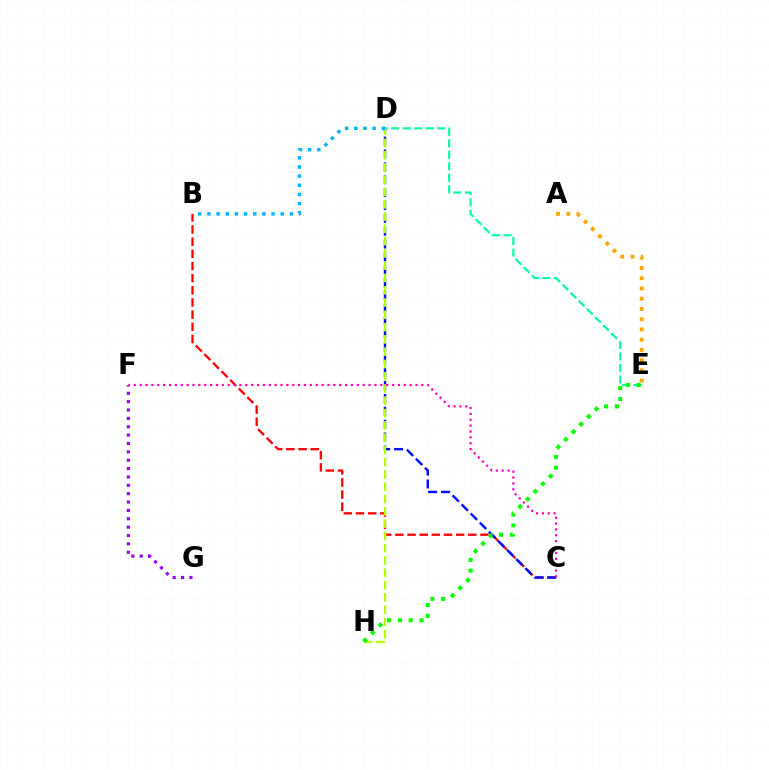{('D', 'E'): [{'color': '#00ff9d', 'line_style': 'dashed', 'thickness': 1.56}], ('A', 'E'): [{'color': '#ffa500', 'line_style': 'dotted', 'thickness': 2.78}], ('B', 'C'): [{'color': '#ff0000', 'line_style': 'dashed', 'thickness': 1.65}], ('C', 'D'): [{'color': '#0010ff', 'line_style': 'dashed', 'thickness': 1.75}], ('F', 'G'): [{'color': '#9b00ff', 'line_style': 'dotted', 'thickness': 2.27}], ('D', 'H'): [{'color': '#b3ff00', 'line_style': 'dashed', 'thickness': 1.67}], ('E', 'H'): [{'color': '#08ff00', 'line_style': 'dotted', 'thickness': 2.93}], ('B', 'D'): [{'color': '#00b5ff', 'line_style': 'dotted', 'thickness': 2.49}], ('C', 'F'): [{'color': '#ff00bd', 'line_style': 'dotted', 'thickness': 1.59}]}